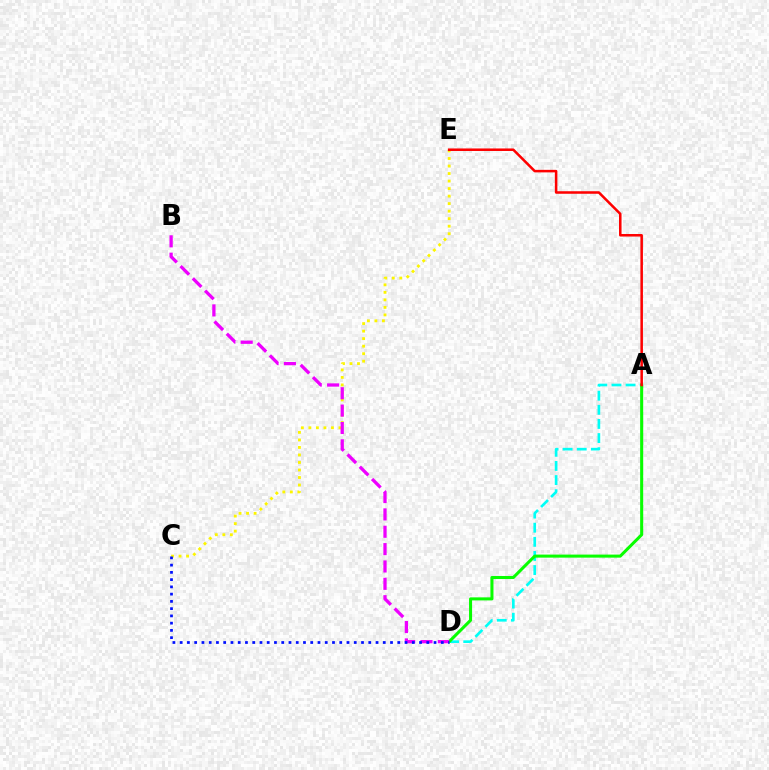{('A', 'D'): [{'color': '#00fff6', 'line_style': 'dashed', 'thickness': 1.92}, {'color': '#08ff00', 'line_style': 'solid', 'thickness': 2.19}], ('C', 'E'): [{'color': '#fcf500', 'line_style': 'dotted', 'thickness': 2.04}], ('A', 'E'): [{'color': '#ff0000', 'line_style': 'solid', 'thickness': 1.82}], ('B', 'D'): [{'color': '#ee00ff', 'line_style': 'dashed', 'thickness': 2.36}], ('C', 'D'): [{'color': '#0010ff', 'line_style': 'dotted', 'thickness': 1.97}]}